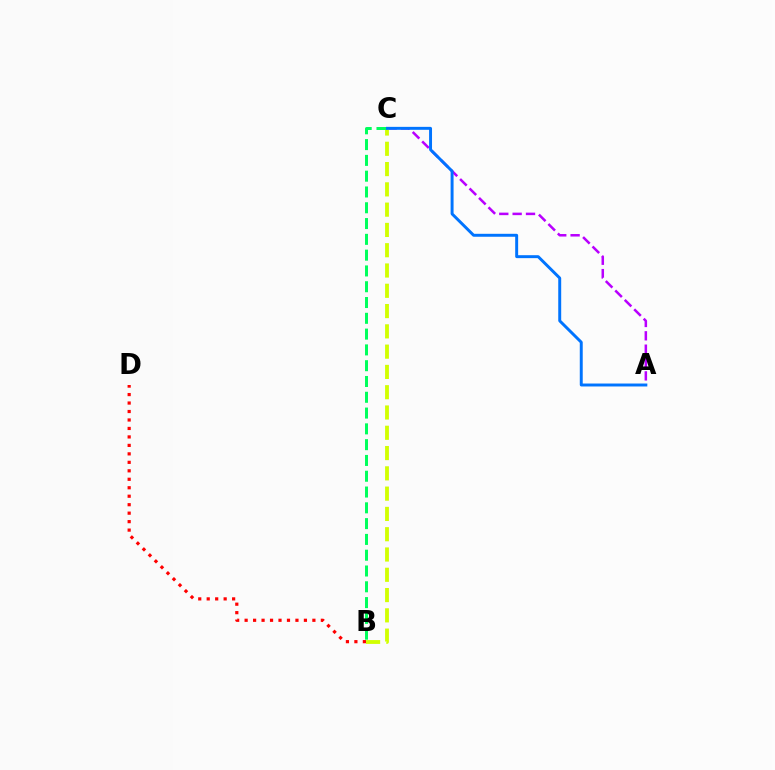{('A', 'C'): [{'color': '#b900ff', 'line_style': 'dashed', 'thickness': 1.81}, {'color': '#0074ff', 'line_style': 'solid', 'thickness': 2.12}], ('B', 'D'): [{'color': '#ff0000', 'line_style': 'dotted', 'thickness': 2.3}], ('B', 'C'): [{'color': '#d1ff00', 'line_style': 'dashed', 'thickness': 2.76}, {'color': '#00ff5c', 'line_style': 'dashed', 'thickness': 2.15}]}